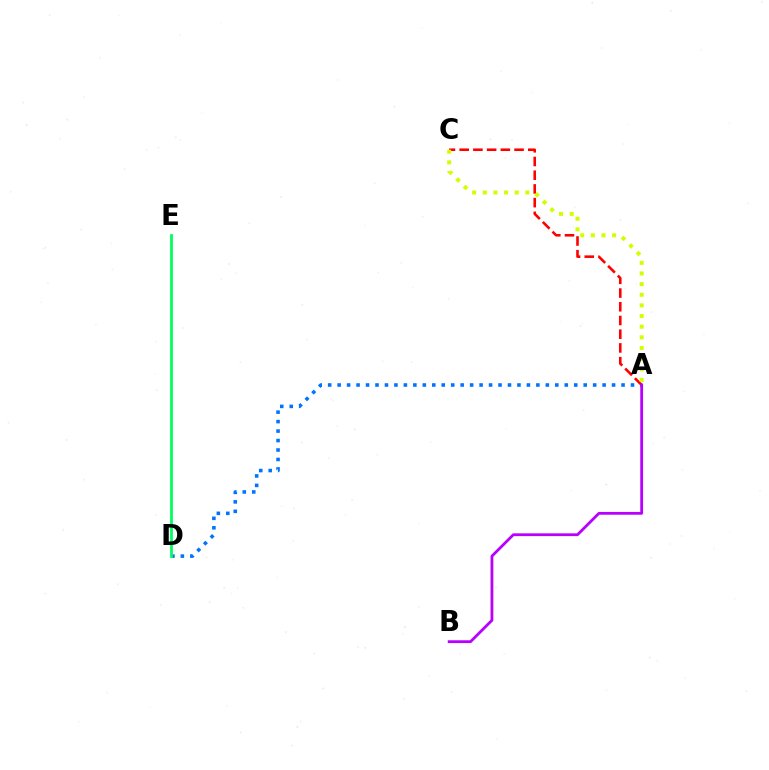{('A', 'D'): [{'color': '#0074ff', 'line_style': 'dotted', 'thickness': 2.57}], ('D', 'E'): [{'color': '#00ff5c', 'line_style': 'solid', 'thickness': 2.01}], ('A', 'C'): [{'color': '#ff0000', 'line_style': 'dashed', 'thickness': 1.86}, {'color': '#d1ff00', 'line_style': 'dotted', 'thickness': 2.89}], ('A', 'B'): [{'color': '#b900ff', 'line_style': 'solid', 'thickness': 2.01}]}